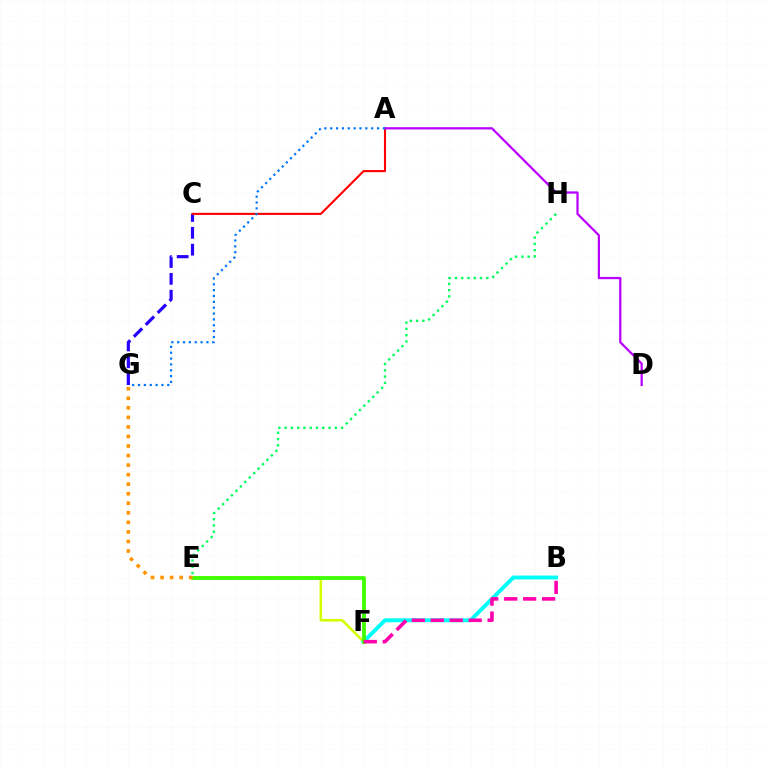{('E', 'F'): [{'color': '#d1ff00', 'line_style': 'solid', 'thickness': 1.85}, {'color': '#3dff00', 'line_style': 'solid', 'thickness': 2.7}], ('C', 'G'): [{'color': '#2500ff', 'line_style': 'dashed', 'thickness': 2.29}], ('A', 'C'): [{'color': '#ff0000', 'line_style': 'solid', 'thickness': 1.51}], ('A', 'D'): [{'color': '#b900ff', 'line_style': 'solid', 'thickness': 1.62}], ('B', 'F'): [{'color': '#00fff6', 'line_style': 'solid', 'thickness': 2.81}, {'color': '#ff00ac', 'line_style': 'dashed', 'thickness': 2.58}], ('E', 'G'): [{'color': '#ff9400', 'line_style': 'dotted', 'thickness': 2.59}], ('E', 'H'): [{'color': '#00ff5c', 'line_style': 'dotted', 'thickness': 1.71}], ('A', 'G'): [{'color': '#0074ff', 'line_style': 'dotted', 'thickness': 1.59}]}